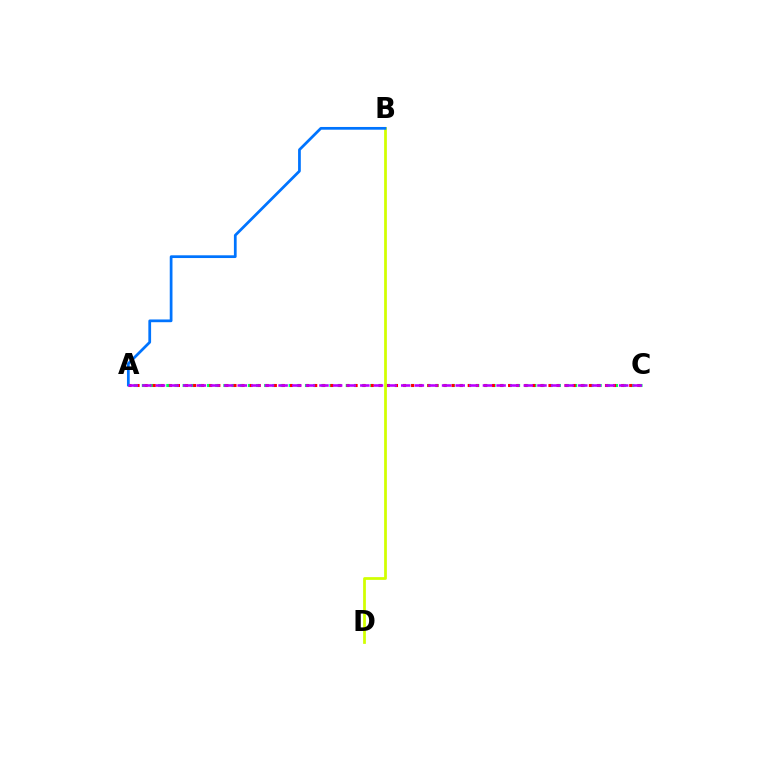{('A', 'C'): [{'color': '#00ff5c', 'line_style': 'dotted', 'thickness': 2.22}, {'color': '#ff0000', 'line_style': 'dotted', 'thickness': 2.19}, {'color': '#b900ff', 'line_style': 'dashed', 'thickness': 1.85}], ('B', 'D'): [{'color': '#d1ff00', 'line_style': 'solid', 'thickness': 1.98}], ('A', 'B'): [{'color': '#0074ff', 'line_style': 'solid', 'thickness': 1.97}]}